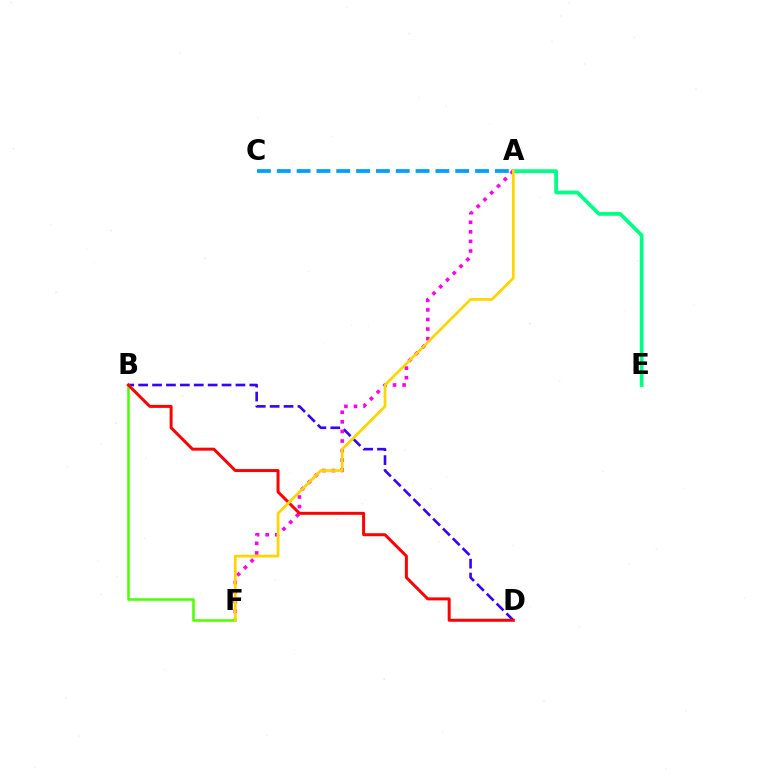{('A', 'E'): [{'color': '#00ff86', 'line_style': 'solid', 'thickness': 2.7}], ('B', 'D'): [{'color': '#3700ff', 'line_style': 'dashed', 'thickness': 1.89}, {'color': '#ff0000', 'line_style': 'solid', 'thickness': 2.15}], ('A', 'C'): [{'color': '#009eff', 'line_style': 'dashed', 'thickness': 2.69}], ('A', 'F'): [{'color': '#ff00ed', 'line_style': 'dotted', 'thickness': 2.6}, {'color': '#ffd500', 'line_style': 'solid', 'thickness': 1.98}], ('B', 'F'): [{'color': '#4fff00', 'line_style': 'solid', 'thickness': 1.85}]}